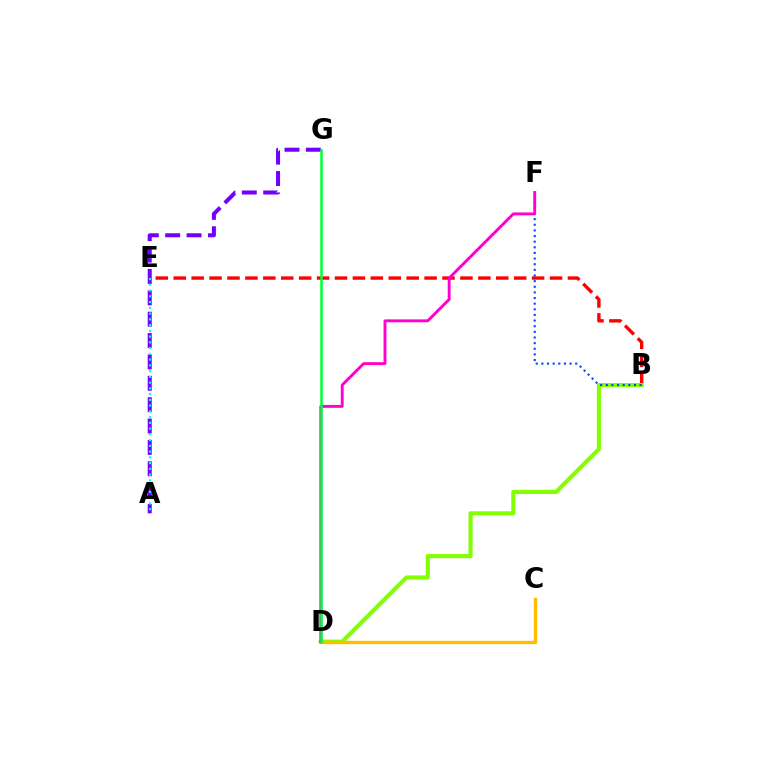{('A', 'G'): [{'color': '#7200ff', 'line_style': 'dashed', 'thickness': 2.9}], ('B', 'E'): [{'color': '#ff0000', 'line_style': 'dashed', 'thickness': 2.43}], ('B', 'D'): [{'color': '#84ff00', 'line_style': 'solid', 'thickness': 2.97}], ('C', 'D'): [{'color': '#ffbd00', 'line_style': 'solid', 'thickness': 2.42}], ('B', 'F'): [{'color': '#004bff', 'line_style': 'dotted', 'thickness': 1.53}], ('A', 'E'): [{'color': '#00fff6', 'line_style': 'dotted', 'thickness': 1.56}], ('D', 'F'): [{'color': '#ff00cf', 'line_style': 'solid', 'thickness': 2.09}], ('D', 'G'): [{'color': '#00ff39', 'line_style': 'solid', 'thickness': 1.82}]}